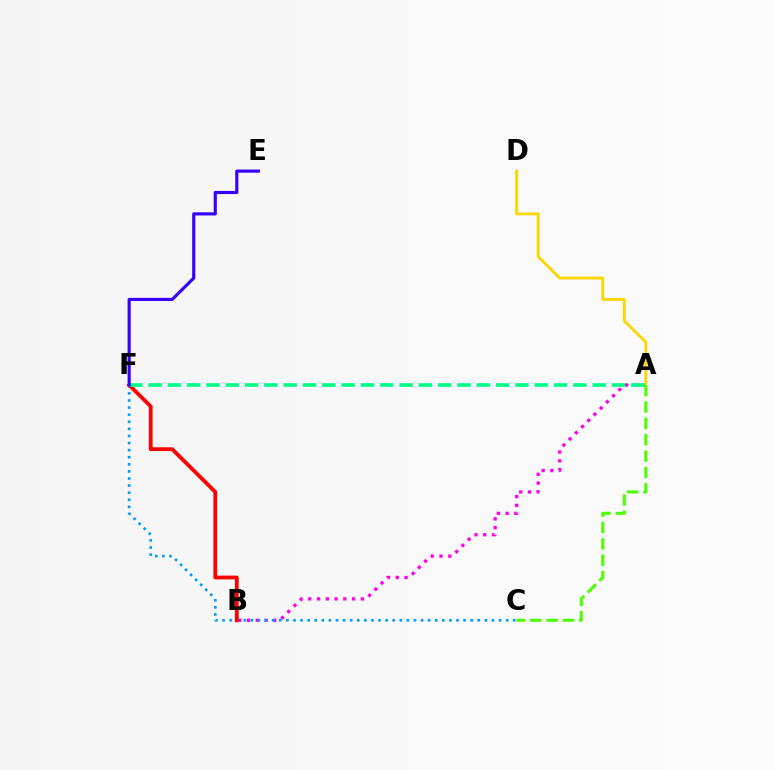{('A', 'B'): [{'color': '#ff00ed', 'line_style': 'dotted', 'thickness': 2.38}], ('C', 'F'): [{'color': '#009eff', 'line_style': 'dotted', 'thickness': 1.93}], ('B', 'F'): [{'color': '#ff0000', 'line_style': 'solid', 'thickness': 2.73}], ('A', 'D'): [{'color': '#ffd500', 'line_style': 'solid', 'thickness': 2.05}], ('A', 'F'): [{'color': '#00ff86', 'line_style': 'dashed', 'thickness': 2.62}], ('E', 'F'): [{'color': '#3700ff', 'line_style': 'solid', 'thickness': 2.27}], ('A', 'C'): [{'color': '#4fff00', 'line_style': 'dashed', 'thickness': 2.22}]}